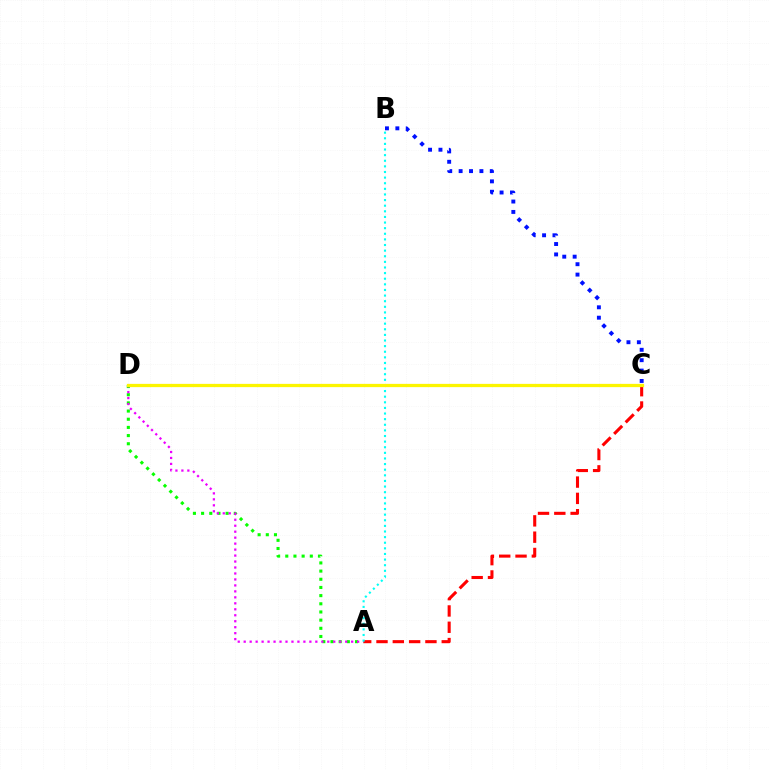{('A', 'D'): [{'color': '#08ff00', 'line_style': 'dotted', 'thickness': 2.22}, {'color': '#ee00ff', 'line_style': 'dotted', 'thickness': 1.62}], ('A', 'C'): [{'color': '#ff0000', 'line_style': 'dashed', 'thickness': 2.22}], ('A', 'B'): [{'color': '#00fff6', 'line_style': 'dotted', 'thickness': 1.53}], ('C', 'D'): [{'color': '#fcf500', 'line_style': 'solid', 'thickness': 2.34}], ('B', 'C'): [{'color': '#0010ff', 'line_style': 'dotted', 'thickness': 2.82}]}